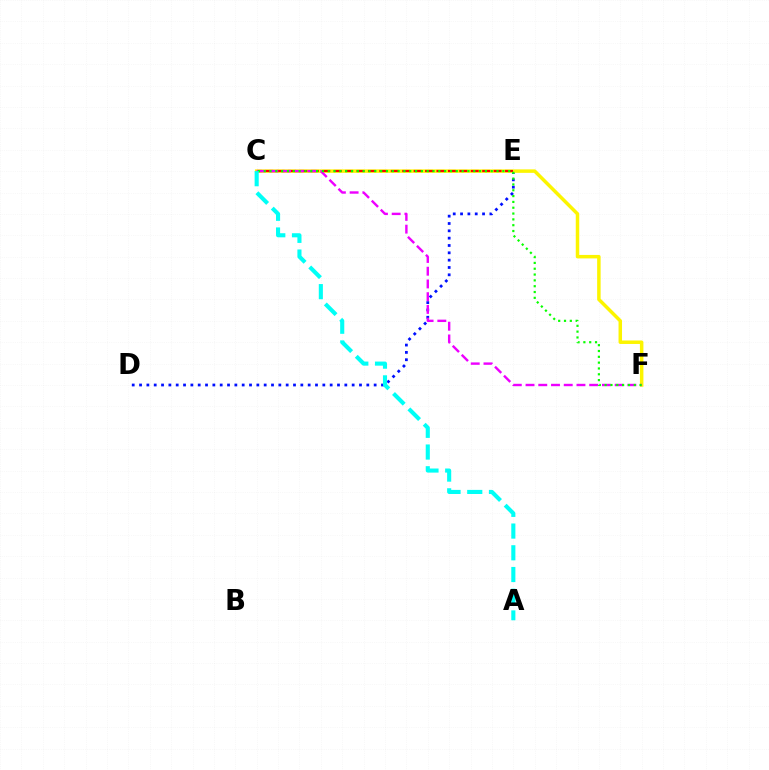{('D', 'E'): [{'color': '#0010ff', 'line_style': 'dotted', 'thickness': 1.99}], ('C', 'F'): [{'color': '#fcf500', 'line_style': 'solid', 'thickness': 2.51}, {'color': '#ee00ff', 'line_style': 'dashed', 'thickness': 1.73}, {'color': '#08ff00', 'line_style': 'dotted', 'thickness': 1.58}], ('C', 'E'): [{'color': '#ff0000', 'line_style': 'dashed', 'thickness': 1.55}], ('A', 'C'): [{'color': '#00fff6', 'line_style': 'dashed', 'thickness': 2.95}]}